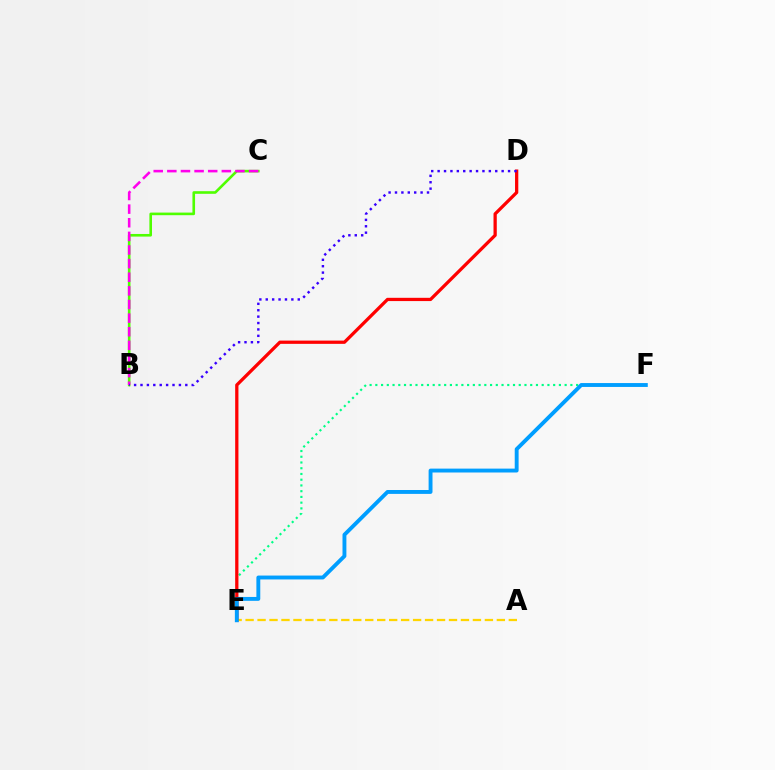{('A', 'E'): [{'color': '#ffd500', 'line_style': 'dashed', 'thickness': 1.63}], ('B', 'C'): [{'color': '#4fff00', 'line_style': 'solid', 'thickness': 1.88}, {'color': '#ff00ed', 'line_style': 'dashed', 'thickness': 1.85}], ('E', 'F'): [{'color': '#00ff86', 'line_style': 'dotted', 'thickness': 1.56}, {'color': '#009eff', 'line_style': 'solid', 'thickness': 2.8}], ('D', 'E'): [{'color': '#ff0000', 'line_style': 'solid', 'thickness': 2.35}], ('B', 'D'): [{'color': '#3700ff', 'line_style': 'dotted', 'thickness': 1.74}]}